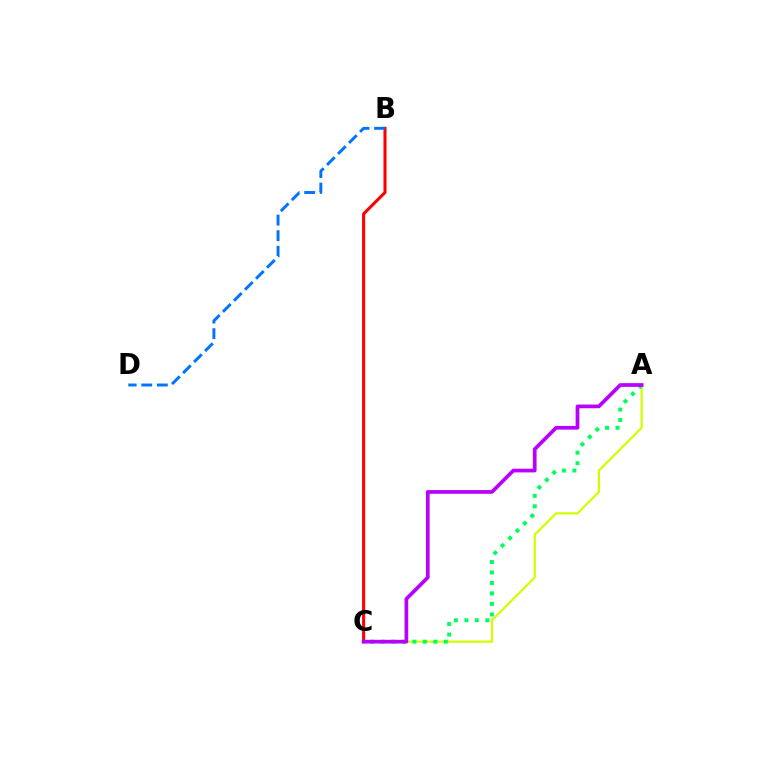{('A', 'C'): [{'color': '#d1ff00', 'line_style': 'solid', 'thickness': 1.6}, {'color': '#00ff5c', 'line_style': 'dotted', 'thickness': 2.85}, {'color': '#b900ff', 'line_style': 'solid', 'thickness': 2.67}], ('B', 'C'): [{'color': '#ff0000', 'line_style': 'solid', 'thickness': 2.21}], ('B', 'D'): [{'color': '#0074ff', 'line_style': 'dashed', 'thickness': 2.12}]}